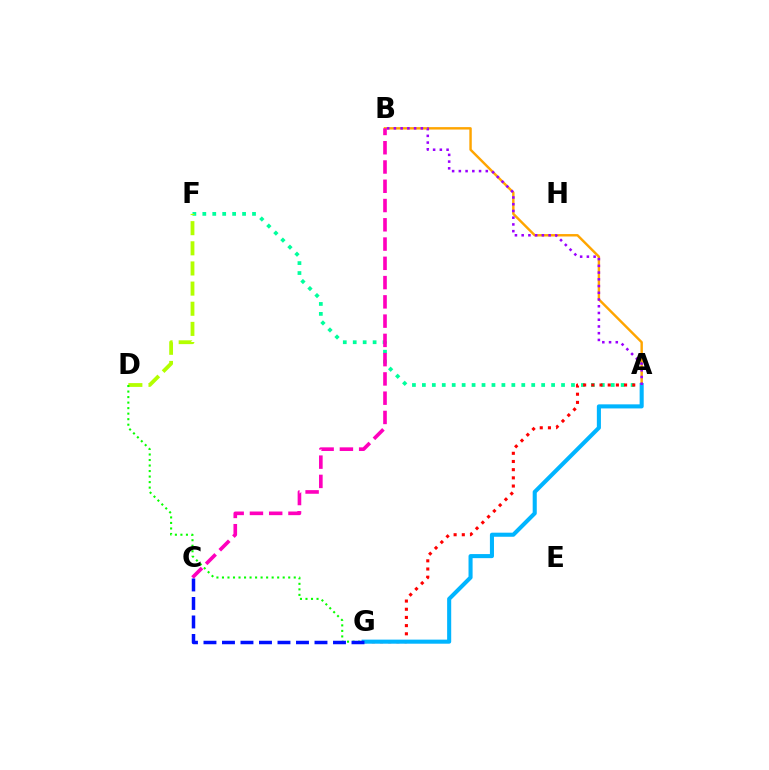{('A', 'F'): [{'color': '#00ff9d', 'line_style': 'dotted', 'thickness': 2.7}], ('D', 'F'): [{'color': '#b3ff00', 'line_style': 'dashed', 'thickness': 2.74}], ('A', 'B'): [{'color': '#ffa500', 'line_style': 'solid', 'thickness': 1.75}, {'color': '#9b00ff', 'line_style': 'dotted', 'thickness': 1.83}], ('D', 'G'): [{'color': '#08ff00', 'line_style': 'dotted', 'thickness': 1.5}], ('A', 'G'): [{'color': '#ff0000', 'line_style': 'dotted', 'thickness': 2.22}, {'color': '#00b5ff', 'line_style': 'solid', 'thickness': 2.93}], ('B', 'C'): [{'color': '#ff00bd', 'line_style': 'dashed', 'thickness': 2.62}], ('C', 'G'): [{'color': '#0010ff', 'line_style': 'dashed', 'thickness': 2.51}]}